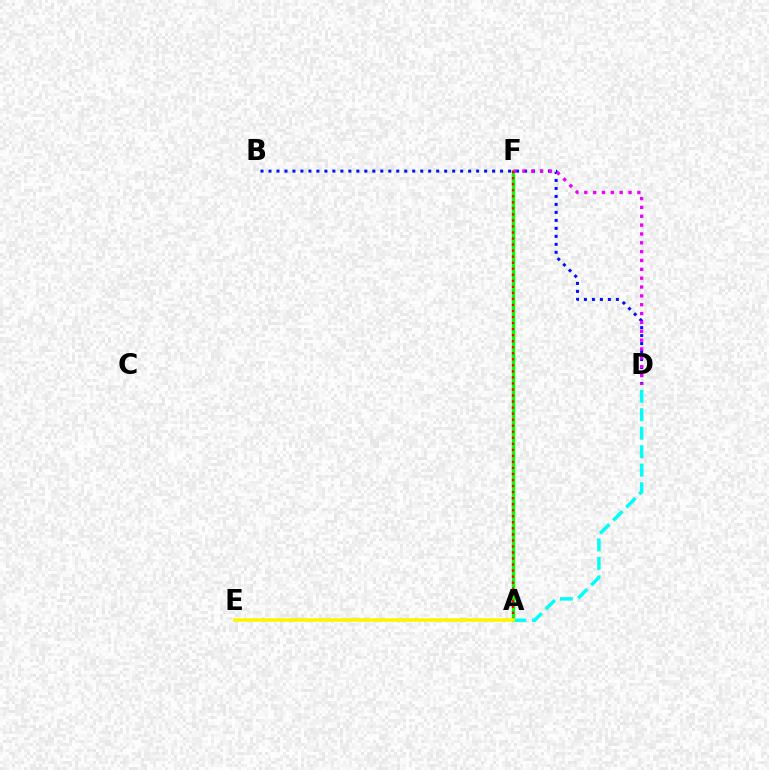{('B', 'D'): [{'color': '#0010ff', 'line_style': 'dotted', 'thickness': 2.17}], ('A', 'F'): [{'color': '#08ff00', 'line_style': 'solid', 'thickness': 2.47}, {'color': '#ff0000', 'line_style': 'dotted', 'thickness': 1.64}], ('D', 'F'): [{'color': '#ee00ff', 'line_style': 'dotted', 'thickness': 2.4}], ('A', 'D'): [{'color': '#00fff6', 'line_style': 'dashed', 'thickness': 2.51}], ('A', 'E'): [{'color': '#fcf500', 'line_style': 'solid', 'thickness': 2.59}]}